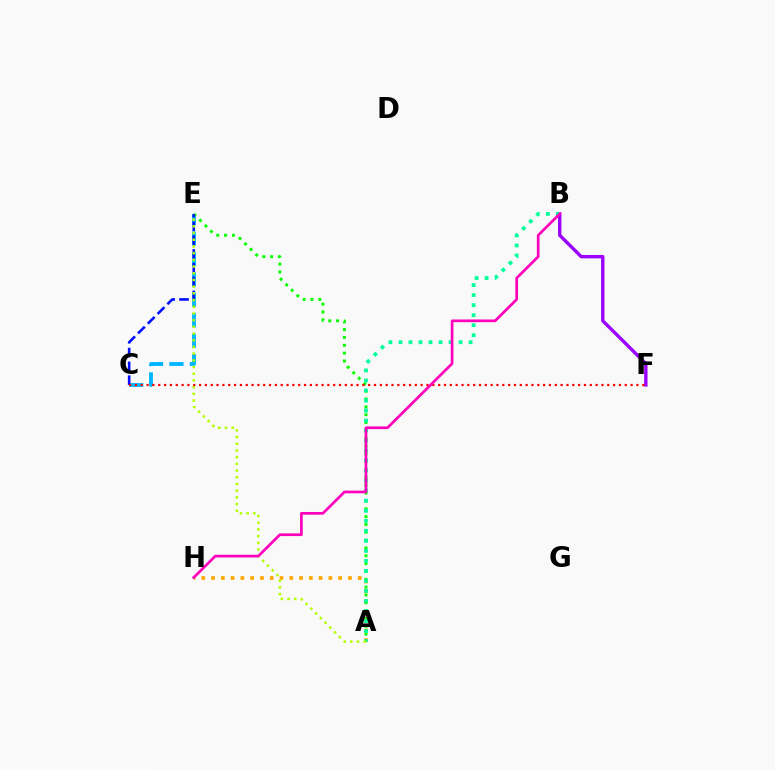{('C', 'E'): [{'color': '#00b5ff', 'line_style': 'dashed', 'thickness': 2.78}, {'color': '#0010ff', 'line_style': 'dashed', 'thickness': 1.88}], ('A', 'E'): [{'color': '#08ff00', 'line_style': 'dotted', 'thickness': 2.13}, {'color': '#b3ff00', 'line_style': 'dotted', 'thickness': 1.82}], ('A', 'H'): [{'color': '#ffa500', 'line_style': 'dotted', 'thickness': 2.66}], ('B', 'F'): [{'color': '#9b00ff', 'line_style': 'solid', 'thickness': 2.43}], ('A', 'B'): [{'color': '#00ff9d', 'line_style': 'dotted', 'thickness': 2.72}], ('C', 'F'): [{'color': '#ff0000', 'line_style': 'dotted', 'thickness': 1.58}], ('B', 'H'): [{'color': '#ff00bd', 'line_style': 'solid', 'thickness': 1.95}]}